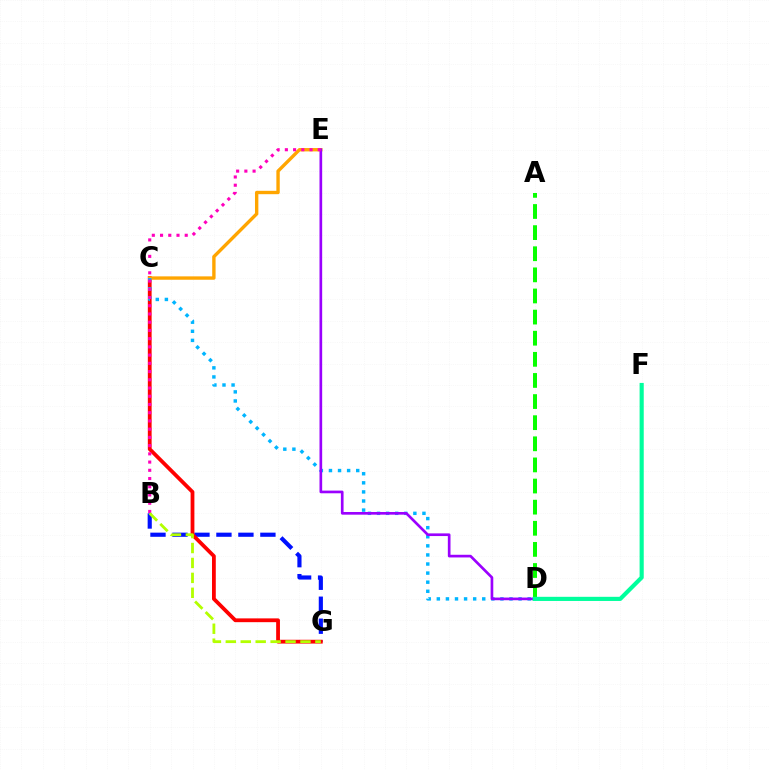{('A', 'D'): [{'color': '#08ff00', 'line_style': 'dashed', 'thickness': 2.87}], ('B', 'G'): [{'color': '#0010ff', 'line_style': 'dashed', 'thickness': 2.99}, {'color': '#b3ff00', 'line_style': 'dashed', 'thickness': 2.03}], ('C', 'G'): [{'color': '#ff0000', 'line_style': 'solid', 'thickness': 2.73}], ('C', 'E'): [{'color': '#ffa500', 'line_style': 'solid', 'thickness': 2.43}], ('C', 'D'): [{'color': '#00b5ff', 'line_style': 'dotted', 'thickness': 2.47}], ('D', 'E'): [{'color': '#9b00ff', 'line_style': 'solid', 'thickness': 1.92}], ('B', 'E'): [{'color': '#ff00bd', 'line_style': 'dotted', 'thickness': 2.24}], ('D', 'F'): [{'color': '#00ff9d', 'line_style': 'solid', 'thickness': 2.98}]}